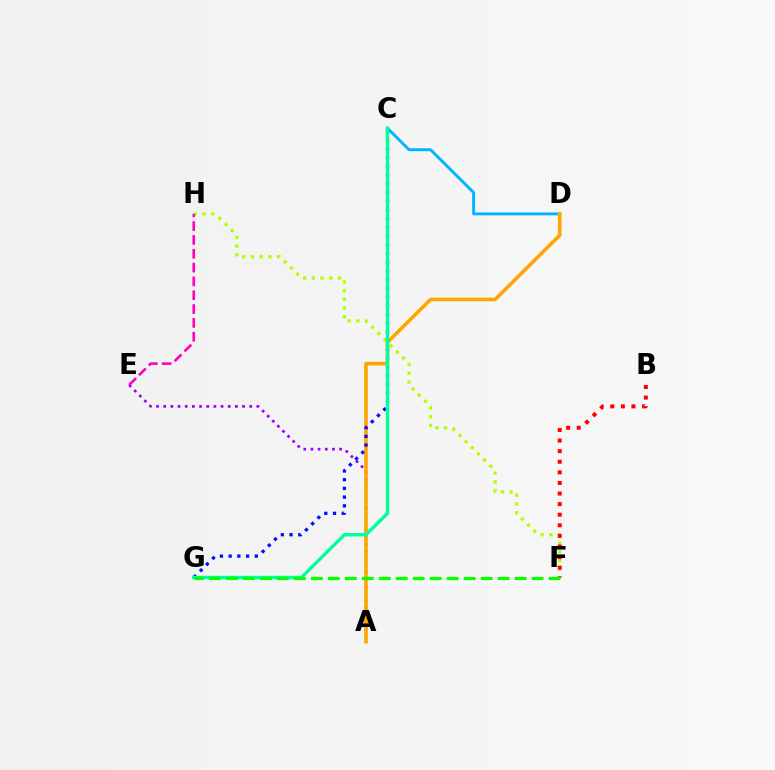{('C', 'D'): [{'color': '#00b5ff', 'line_style': 'solid', 'thickness': 2.09}], ('A', 'E'): [{'color': '#9b00ff', 'line_style': 'dotted', 'thickness': 1.95}], ('A', 'D'): [{'color': '#ffa500', 'line_style': 'solid', 'thickness': 2.59}], ('C', 'G'): [{'color': '#0010ff', 'line_style': 'dotted', 'thickness': 2.37}, {'color': '#00ff9d', 'line_style': 'solid', 'thickness': 2.43}], ('F', 'H'): [{'color': '#b3ff00', 'line_style': 'dotted', 'thickness': 2.37}], ('B', 'F'): [{'color': '#ff0000', 'line_style': 'dotted', 'thickness': 2.88}], ('F', 'G'): [{'color': '#08ff00', 'line_style': 'dashed', 'thickness': 2.31}], ('E', 'H'): [{'color': '#ff00bd', 'line_style': 'dashed', 'thickness': 1.88}]}